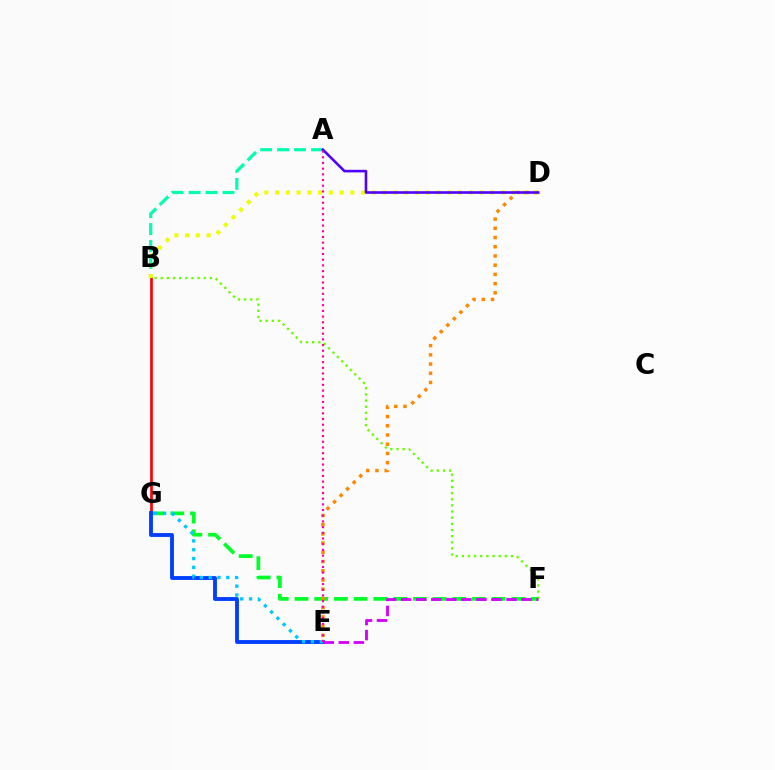{('F', 'G'): [{'color': '#00ff27', 'line_style': 'dashed', 'thickness': 2.68}], ('B', 'G'): [{'color': '#ff0000', 'line_style': 'solid', 'thickness': 1.93}], ('A', 'B'): [{'color': '#00ffaf', 'line_style': 'dashed', 'thickness': 2.3}], ('D', 'E'): [{'color': '#ff8800', 'line_style': 'dotted', 'thickness': 2.51}], ('B', 'D'): [{'color': '#eeff00', 'line_style': 'dotted', 'thickness': 2.92}], ('E', 'G'): [{'color': '#003fff', 'line_style': 'solid', 'thickness': 2.77}, {'color': '#00c7ff', 'line_style': 'dotted', 'thickness': 2.4}], ('A', 'D'): [{'color': '#4f00ff', 'line_style': 'solid', 'thickness': 1.87}], ('B', 'F'): [{'color': '#66ff00', 'line_style': 'dotted', 'thickness': 1.67}], ('E', 'F'): [{'color': '#d600ff', 'line_style': 'dashed', 'thickness': 2.04}], ('A', 'E'): [{'color': '#ff00a0', 'line_style': 'dotted', 'thickness': 1.55}]}